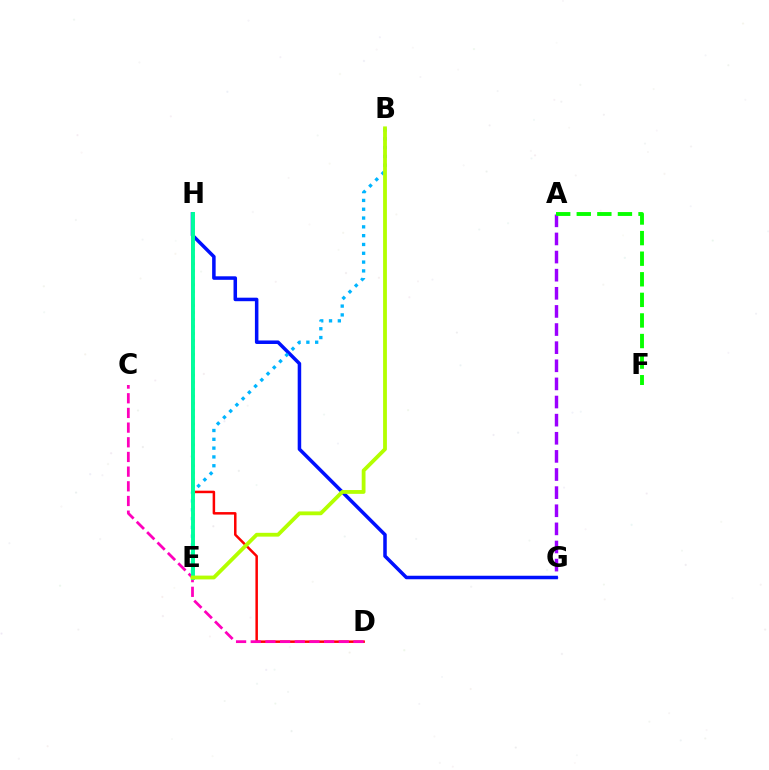{('D', 'H'): [{'color': '#ff0000', 'line_style': 'solid', 'thickness': 1.8}], ('A', 'G'): [{'color': '#9b00ff', 'line_style': 'dashed', 'thickness': 2.46}], ('G', 'H'): [{'color': '#0010ff', 'line_style': 'solid', 'thickness': 2.53}], ('C', 'D'): [{'color': '#ff00bd', 'line_style': 'dashed', 'thickness': 1.99}], ('A', 'F'): [{'color': '#08ff00', 'line_style': 'dashed', 'thickness': 2.8}], ('E', 'H'): [{'color': '#ffa500', 'line_style': 'dotted', 'thickness': 1.89}, {'color': '#00ff9d', 'line_style': 'solid', 'thickness': 2.82}], ('B', 'E'): [{'color': '#00b5ff', 'line_style': 'dotted', 'thickness': 2.39}, {'color': '#b3ff00', 'line_style': 'solid', 'thickness': 2.74}]}